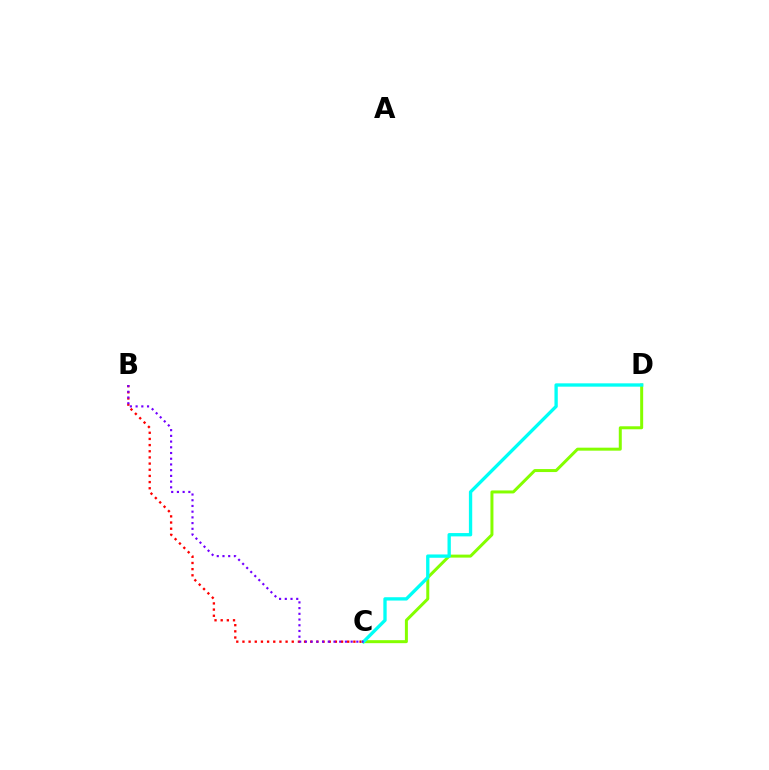{('B', 'C'): [{'color': '#ff0000', 'line_style': 'dotted', 'thickness': 1.67}, {'color': '#7200ff', 'line_style': 'dotted', 'thickness': 1.55}], ('C', 'D'): [{'color': '#84ff00', 'line_style': 'solid', 'thickness': 2.15}, {'color': '#00fff6', 'line_style': 'solid', 'thickness': 2.4}]}